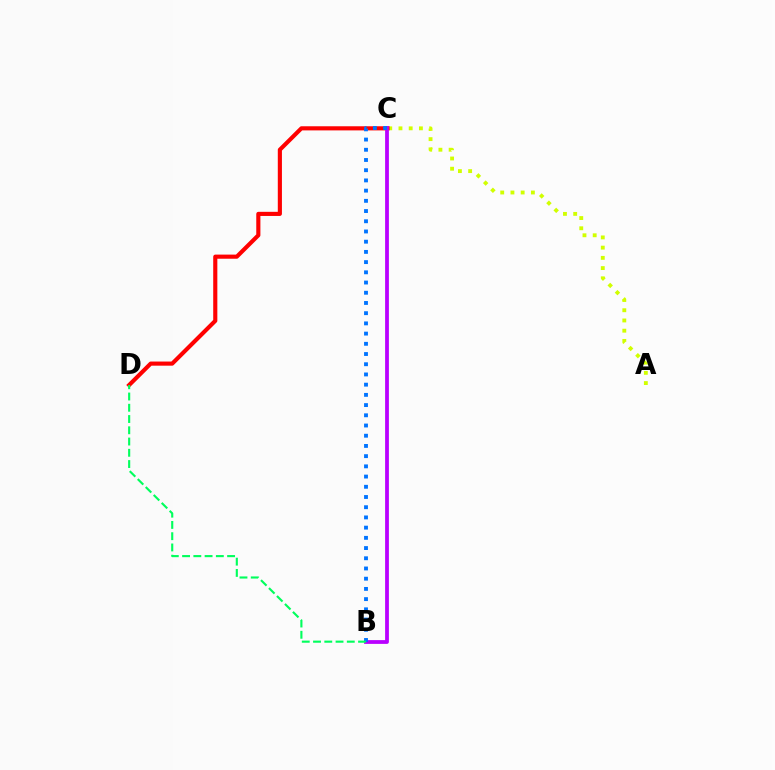{('A', 'C'): [{'color': '#d1ff00', 'line_style': 'dotted', 'thickness': 2.78}], ('C', 'D'): [{'color': '#ff0000', 'line_style': 'solid', 'thickness': 2.97}], ('B', 'C'): [{'color': '#b900ff', 'line_style': 'solid', 'thickness': 2.72}, {'color': '#0074ff', 'line_style': 'dotted', 'thickness': 2.77}], ('B', 'D'): [{'color': '#00ff5c', 'line_style': 'dashed', 'thickness': 1.53}]}